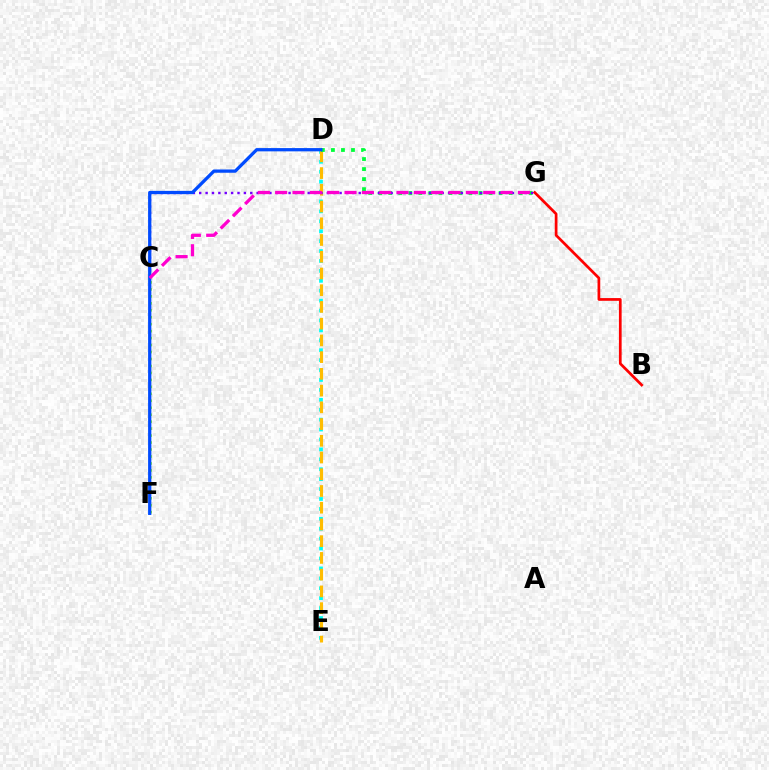{('B', 'G'): [{'color': '#ff0000', 'line_style': 'solid', 'thickness': 1.96}], ('D', 'E'): [{'color': '#00fff6', 'line_style': 'dotted', 'thickness': 2.69}, {'color': '#ffbd00', 'line_style': 'dashed', 'thickness': 2.27}], ('C', 'F'): [{'color': '#84ff00', 'line_style': 'dotted', 'thickness': 1.89}], ('D', 'G'): [{'color': '#00ff39', 'line_style': 'dotted', 'thickness': 2.73}], ('C', 'G'): [{'color': '#7200ff', 'line_style': 'dotted', 'thickness': 1.73}, {'color': '#ff00cf', 'line_style': 'dashed', 'thickness': 2.36}], ('D', 'F'): [{'color': '#004bff', 'line_style': 'solid', 'thickness': 2.35}]}